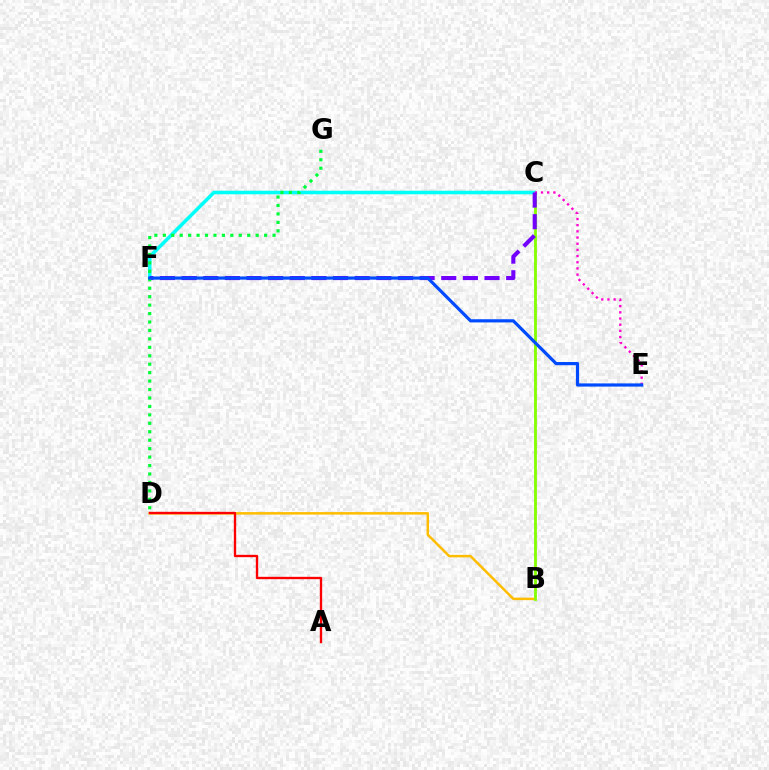{('B', 'D'): [{'color': '#ffbd00', 'line_style': 'solid', 'thickness': 1.8}], ('B', 'C'): [{'color': '#84ff00', 'line_style': 'solid', 'thickness': 2.01}], ('C', 'F'): [{'color': '#00fff6', 'line_style': 'solid', 'thickness': 2.56}, {'color': '#7200ff', 'line_style': 'dashed', 'thickness': 2.94}], ('C', 'E'): [{'color': '#ff00cf', 'line_style': 'dotted', 'thickness': 1.68}], ('A', 'D'): [{'color': '#ff0000', 'line_style': 'solid', 'thickness': 1.69}], ('D', 'G'): [{'color': '#00ff39', 'line_style': 'dotted', 'thickness': 2.29}], ('E', 'F'): [{'color': '#004bff', 'line_style': 'solid', 'thickness': 2.3}]}